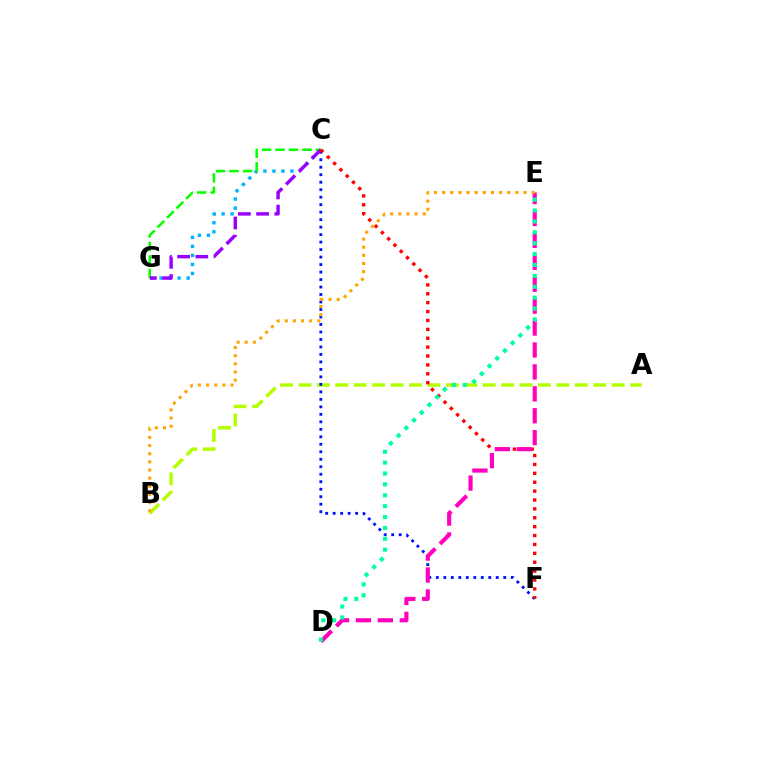{('C', 'G'): [{'color': '#00b5ff', 'line_style': 'dotted', 'thickness': 2.45}, {'color': '#08ff00', 'line_style': 'dashed', 'thickness': 1.83}, {'color': '#9b00ff', 'line_style': 'dashed', 'thickness': 2.47}], ('A', 'B'): [{'color': '#b3ff00', 'line_style': 'dashed', 'thickness': 2.5}], ('C', 'F'): [{'color': '#0010ff', 'line_style': 'dotted', 'thickness': 2.03}, {'color': '#ff0000', 'line_style': 'dotted', 'thickness': 2.42}], ('D', 'E'): [{'color': '#ff00bd', 'line_style': 'dashed', 'thickness': 2.98}, {'color': '#00ff9d', 'line_style': 'dotted', 'thickness': 2.96}], ('B', 'E'): [{'color': '#ffa500', 'line_style': 'dotted', 'thickness': 2.21}]}